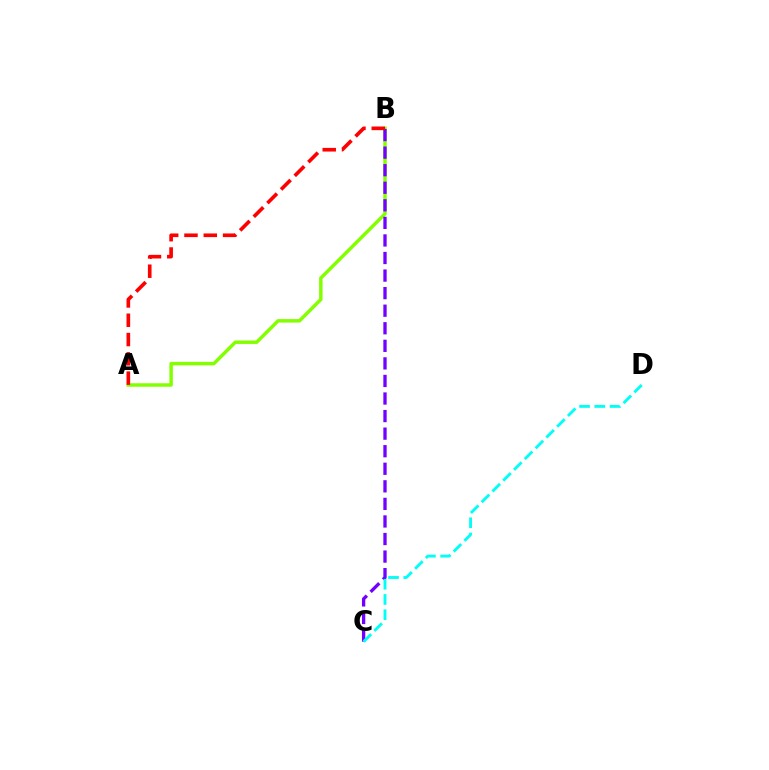{('A', 'B'): [{'color': '#84ff00', 'line_style': 'solid', 'thickness': 2.5}, {'color': '#ff0000', 'line_style': 'dashed', 'thickness': 2.62}], ('B', 'C'): [{'color': '#7200ff', 'line_style': 'dashed', 'thickness': 2.39}], ('C', 'D'): [{'color': '#00fff6', 'line_style': 'dashed', 'thickness': 2.07}]}